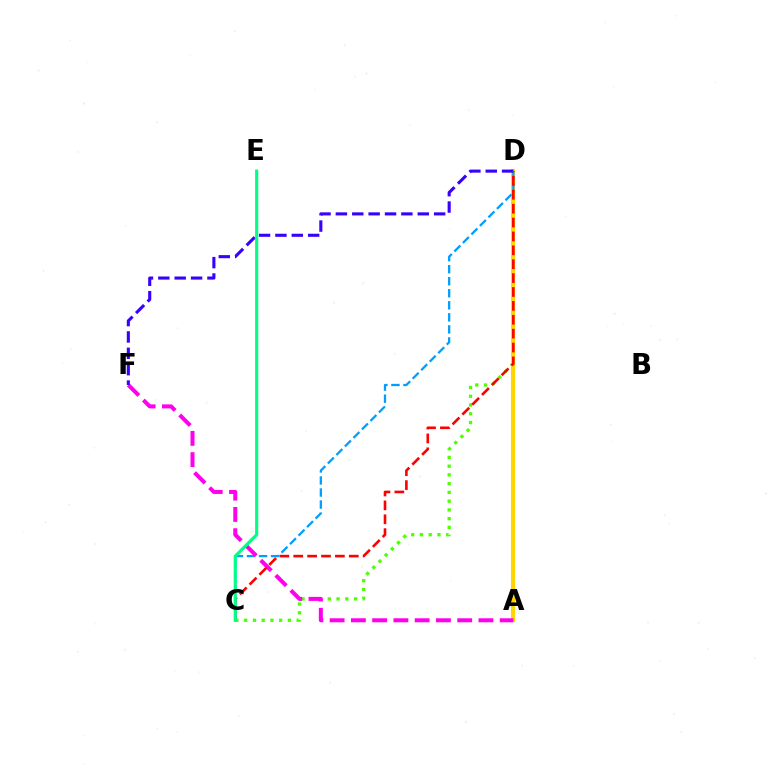{('C', 'D'): [{'color': '#4fff00', 'line_style': 'dotted', 'thickness': 2.38}, {'color': '#009eff', 'line_style': 'dashed', 'thickness': 1.64}, {'color': '#ff0000', 'line_style': 'dashed', 'thickness': 1.89}], ('A', 'D'): [{'color': '#ffd500', 'line_style': 'solid', 'thickness': 2.98}], ('A', 'F'): [{'color': '#ff00ed', 'line_style': 'dashed', 'thickness': 2.89}], ('D', 'F'): [{'color': '#3700ff', 'line_style': 'dashed', 'thickness': 2.22}], ('C', 'E'): [{'color': '#00ff86', 'line_style': 'solid', 'thickness': 2.26}]}